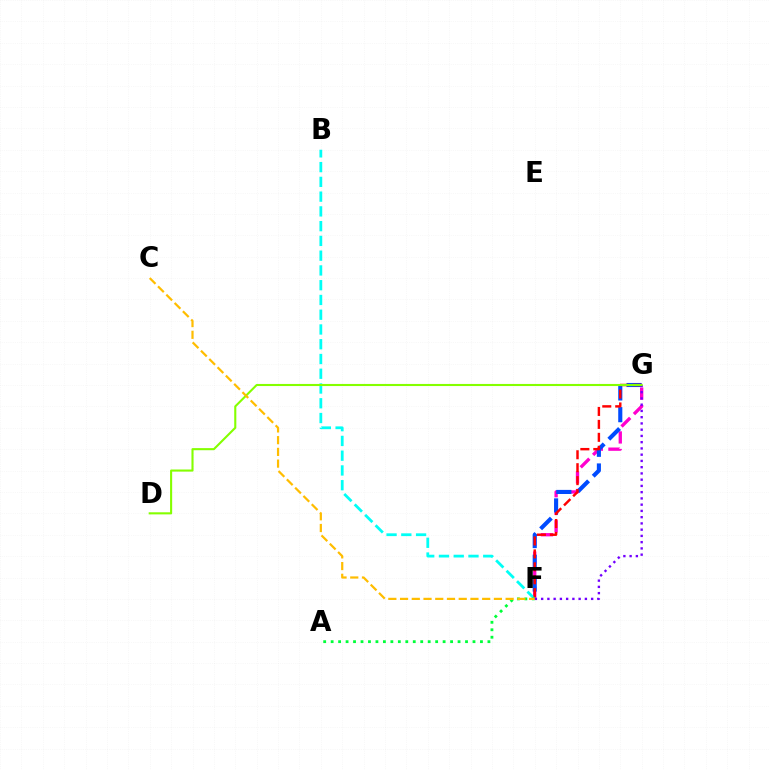{('F', 'G'): [{'color': '#ff00cf', 'line_style': 'dashed', 'thickness': 2.39}, {'color': '#004bff', 'line_style': 'dashed', 'thickness': 2.95}, {'color': '#ff0000', 'line_style': 'dashed', 'thickness': 1.76}, {'color': '#7200ff', 'line_style': 'dotted', 'thickness': 1.7}], ('B', 'F'): [{'color': '#00fff6', 'line_style': 'dashed', 'thickness': 2.01}], ('A', 'F'): [{'color': '#00ff39', 'line_style': 'dotted', 'thickness': 2.03}], ('D', 'G'): [{'color': '#84ff00', 'line_style': 'solid', 'thickness': 1.51}], ('C', 'F'): [{'color': '#ffbd00', 'line_style': 'dashed', 'thickness': 1.59}]}